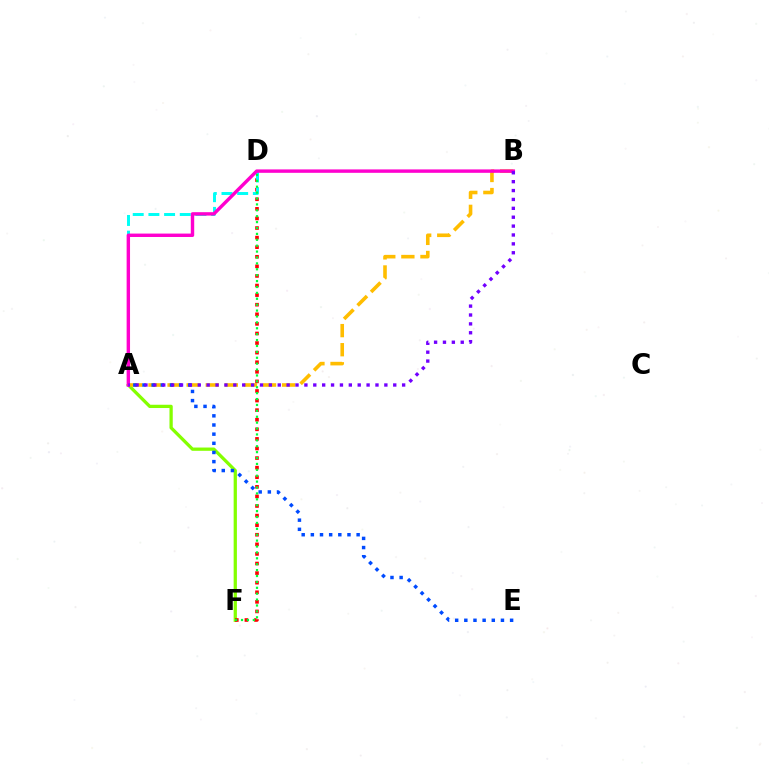{('A', 'F'): [{'color': '#84ff00', 'line_style': 'solid', 'thickness': 2.35}], ('A', 'B'): [{'color': '#ffbd00', 'line_style': 'dashed', 'thickness': 2.59}, {'color': '#ff00cf', 'line_style': 'solid', 'thickness': 2.46}, {'color': '#7200ff', 'line_style': 'dotted', 'thickness': 2.41}], ('A', 'E'): [{'color': '#004bff', 'line_style': 'dotted', 'thickness': 2.49}], ('D', 'F'): [{'color': '#ff0000', 'line_style': 'dotted', 'thickness': 2.6}, {'color': '#00ff39', 'line_style': 'dotted', 'thickness': 1.6}], ('A', 'D'): [{'color': '#00fff6', 'line_style': 'dashed', 'thickness': 2.13}]}